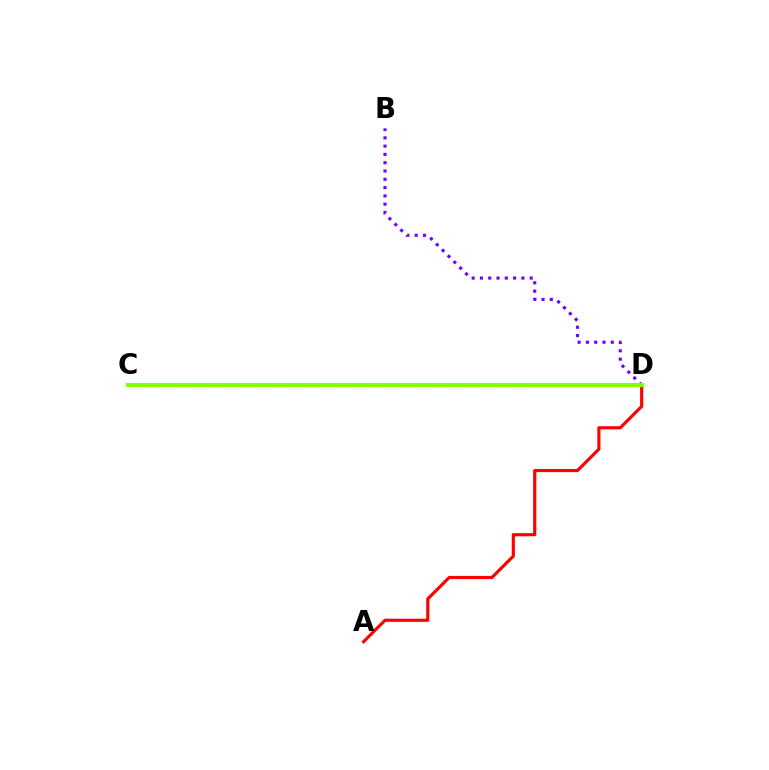{('C', 'D'): [{'color': '#00fff6', 'line_style': 'dotted', 'thickness': 2.92}, {'color': '#84ff00', 'line_style': 'solid', 'thickness': 2.96}], ('B', 'D'): [{'color': '#7200ff', 'line_style': 'dotted', 'thickness': 2.25}], ('A', 'D'): [{'color': '#ff0000', 'line_style': 'solid', 'thickness': 2.27}]}